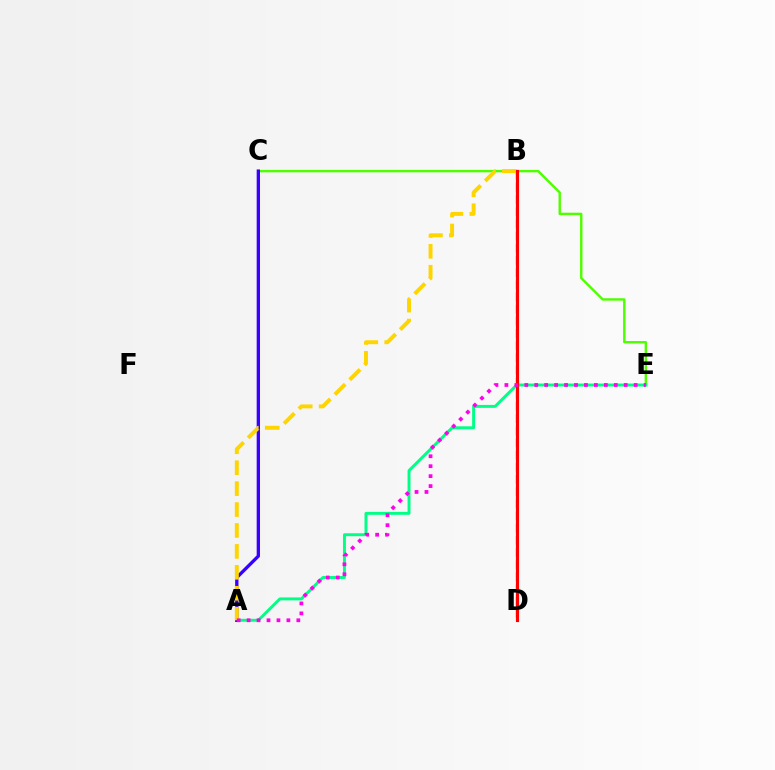{('B', 'D'): [{'color': '#009eff', 'line_style': 'dashed', 'thickness': 1.65}, {'color': '#ff0000', 'line_style': 'solid', 'thickness': 2.26}], ('C', 'E'): [{'color': '#4fff00', 'line_style': 'solid', 'thickness': 1.74}], ('A', 'E'): [{'color': '#00ff86', 'line_style': 'solid', 'thickness': 2.11}, {'color': '#ff00ed', 'line_style': 'dotted', 'thickness': 2.7}], ('A', 'C'): [{'color': '#3700ff', 'line_style': 'solid', 'thickness': 2.38}], ('A', 'B'): [{'color': '#ffd500', 'line_style': 'dashed', 'thickness': 2.84}]}